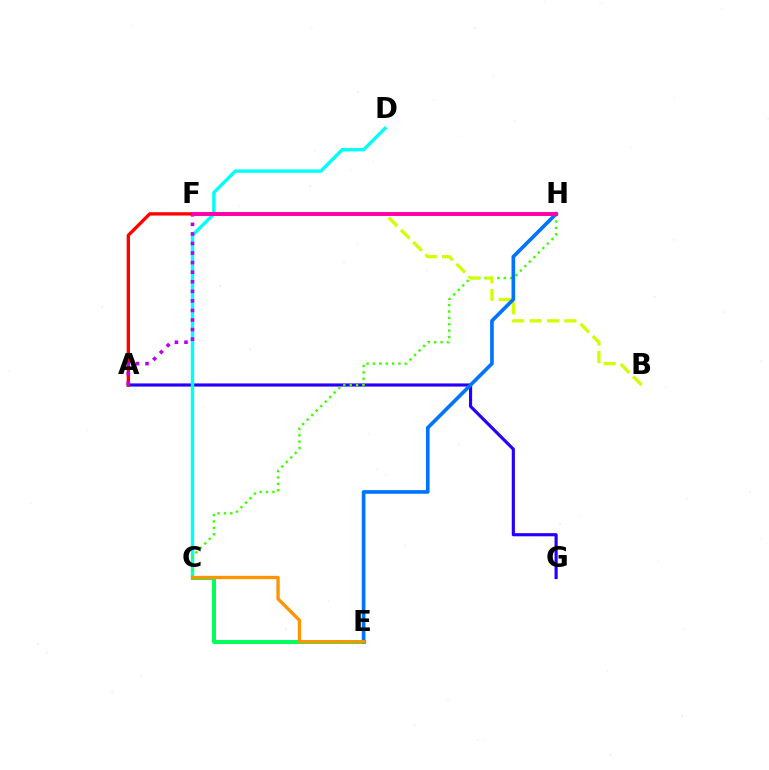{('A', 'G'): [{'color': '#2500ff', 'line_style': 'solid', 'thickness': 2.27}], ('A', 'F'): [{'color': '#ff0000', 'line_style': 'solid', 'thickness': 2.39}, {'color': '#b900ff', 'line_style': 'dotted', 'thickness': 2.6}], ('C', 'D'): [{'color': '#00fff6', 'line_style': 'solid', 'thickness': 2.44}], ('C', 'H'): [{'color': '#3dff00', 'line_style': 'dotted', 'thickness': 1.73}], ('C', 'E'): [{'color': '#00ff5c', 'line_style': 'solid', 'thickness': 2.86}, {'color': '#ff9400', 'line_style': 'solid', 'thickness': 2.39}], ('B', 'F'): [{'color': '#d1ff00', 'line_style': 'dashed', 'thickness': 2.36}], ('E', 'H'): [{'color': '#0074ff', 'line_style': 'solid', 'thickness': 2.63}], ('F', 'H'): [{'color': '#ff00ac', 'line_style': 'solid', 'thickness': 2.82}]}